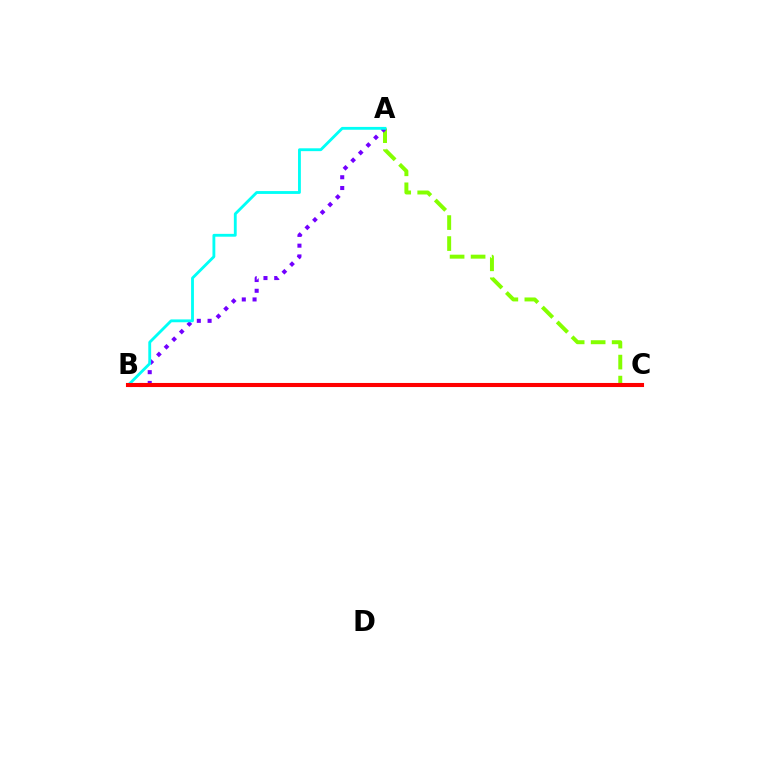{('A', 'C'): [{'color': '#84ff00', 'line_style': 'dashed', 'thickness': 2.85}], ('A', 'B'): [{'color': '#7200ff', 'line_style': 'dotted', 'thickness': 2.93}, {'color': '#00fff6', 'line_style': 'solid', 'thickness': 2.05}], ('B', 'C'): [{'color': '#ff0000', 'line_style': 'solid', 'thickness': 2.93}]}